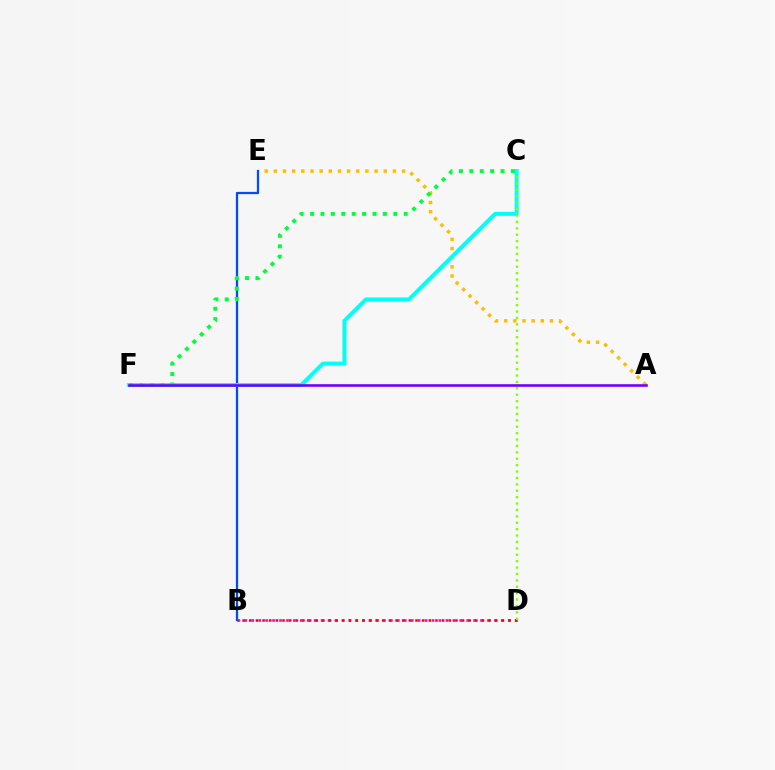{('B', 'D'): [{'color': '#ff00cf', 'line_style': 'dotted', 'thickness': 1.88}, {'color': '#ff0000', 'line_style': 'dotted', 'thickness': 1.81}], ('A', 'E'): [{'color': '#ffbd00', 'line_style': 'dotted', 'thickness': 2.49}], ('B', 'E'): [{'color': '#004bff', 'line_style': 'solid', 'thickness': 1.63}], ('C', 'F'): [{'color': '#00fff6', 'line_style': 'solid', 'thickness': 2.87}, {'color': '#00ff39', 'line_style': 'dotted', 'thickness': 2.83}], ('C', 'D'): [{'color': '#84ff00', 'line_style': 'dotted', 'thickness': 1.74}], ('A', 'F'): [{'color': '#7200ff', 'line_style': 'solid', 'thickness': 1.89}]}